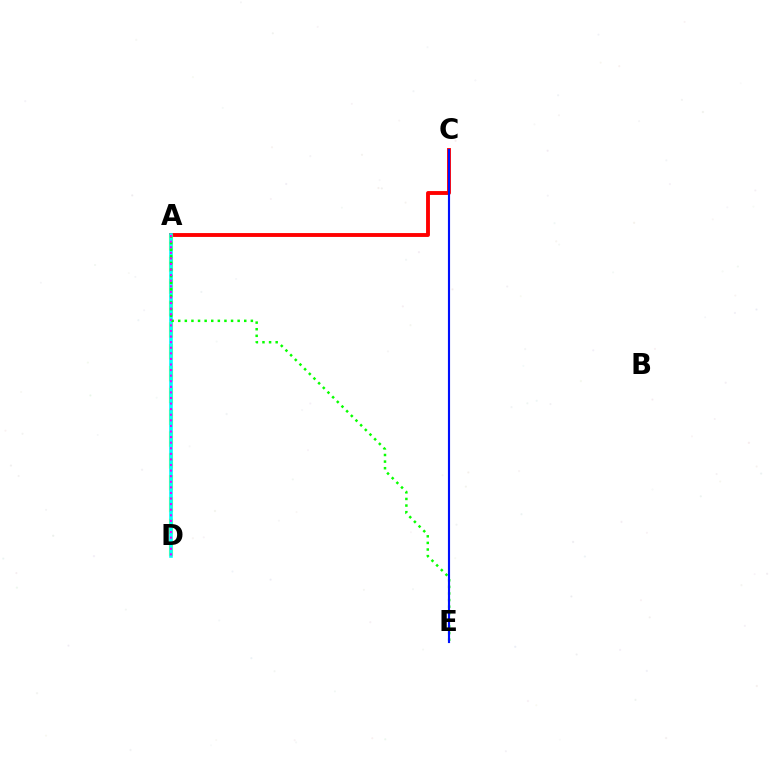{('A', 'C'): [{'color': '#ff0000', 'line_style': 'solid', 'thickness': 2.78}], ('A', 'D'): [{'color': '#fcf500', 'line_style': 'dashed', 'thickness': 2.97}, {'color': '#00fff6', 'line_style': 'solid', 'thickness': 2.6}, {'color': '#ee00ff', 'line_style': 'dotted', 'thickness': 1.52}], ('A', 'E'): [{'color': '#08ff00', 'line_style': 'dotted', 'thickness': 1.79}], ('C', 'E'): [{'color': '#0010ff', 'line_style': 'solid', 'thickness': 1.54}]}